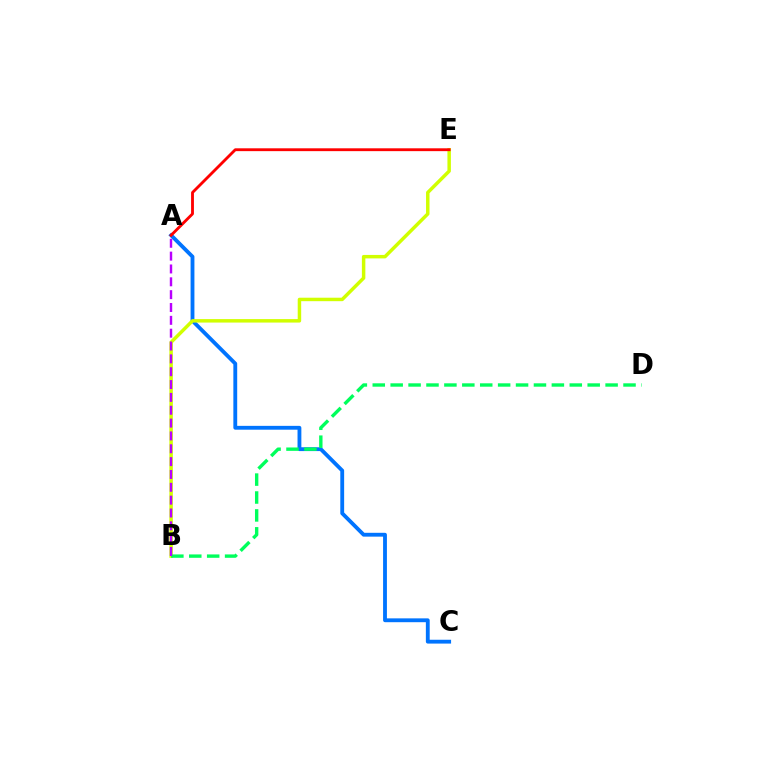{('A', 'C'): [{'color': '#0074ff', 'line_style': 'solid', 'thickness': 2.76}], ('B', 'E'): [{'color': '#d1ff00', 'line_style': 'solid', 'thickness': 2.5}], ('B', 'D'): [{'color': '#00ff5c', 'line_style': 'dashed', 'thickness': 2.43}], ('A', 'E'): [{'color': '#ff0000', 'line_style': 'solid', 'thickness': 2.04}], ('A', 'B'): [{'color': '#b900ff', 'line_style': 'dashed', 'thickness': 1.74}]}